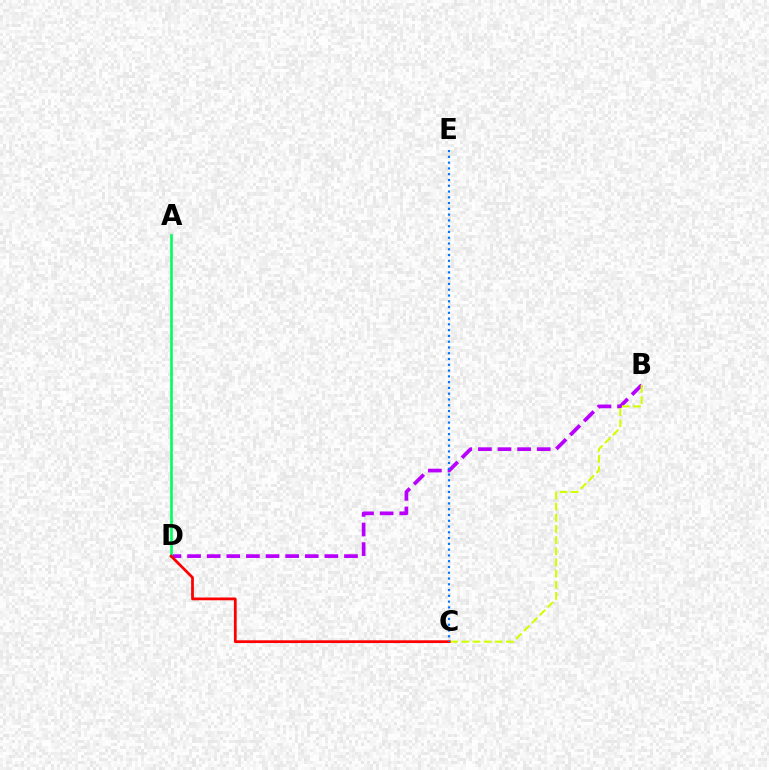{('B', 'D'): [{'color': '#b900ff', 'line_style': 'dashed', 'thickness': 2.66}], ('B', 'C'): [{'color': '#d1ff00', 'line_style': 'dashed', 'thickness': 1.51}], ('A', 'D'): [{'color': '#00ff5c', 'line_style': 'solid', 'thickness': 1.9}], ('C', 'D'): [{'color': '#ff0000', 'line_style': 'solid', 'thickness': 1.99}], ('C', 'E'): [{'color': '#0074ff', 'line_style': 'dotted', 'thickness': 1.57}]}